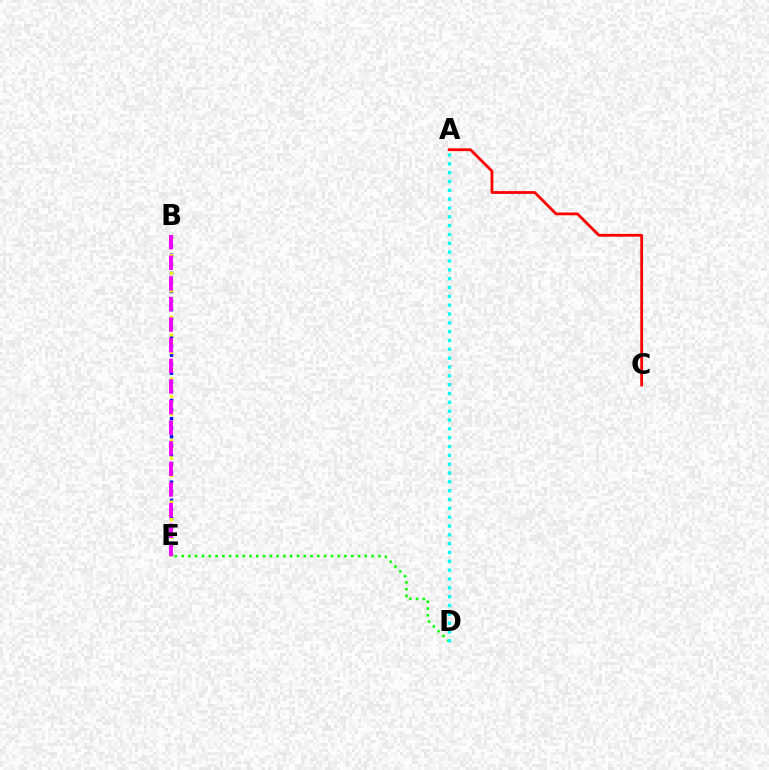{('B', 'E'): [{'color': '#0010ff', 'line_style': 'dotted', 'thickness': 2.47}, {'color': '#fcf500', 'line_style': 'dotted', 'thickness': 2.39}, {'color': '#ee00ff', 'line_style': 'dashed', 'thickness': 2.8}], ('D', 'E'): [{'color': '#08ff00', 'line_style': 'dotted', 'thickness': 1.84}], ('A', 'C'): [{'color': '#ff0000', 'line_style': 'solid', 'thickness': 2.01}], ('A', 'D'): [{'color': '#00fff6', 'line_style': 'dotted', 'thickness': 2.4}]}